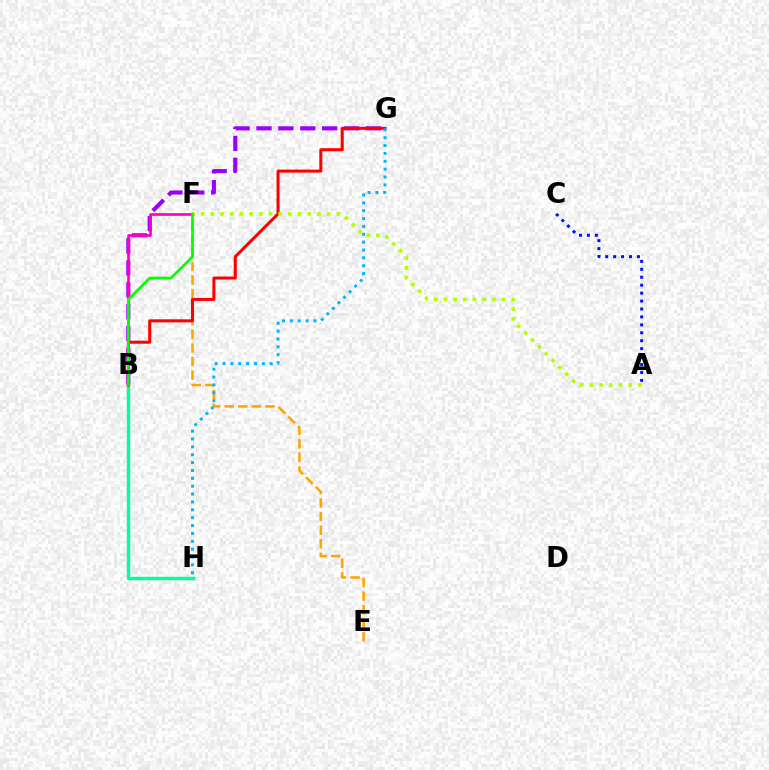{('A', 'C'): [{'color': '#0010ff', 'line_style': 'dotted', 'thickness': 2.16}], ('B', 'G'): [{'color': '#9b00ff', 'line_style': 'dashed', 'thickness': 2.97}, {'color': '#ff0000', 'line_style': 'solid', 'thickness': 2.18}], ('B', 'H'): [{'color': '#00ff9d', 'line_style': 'solid', 'thickness': 2.45}], ('B', 'F'): [{'color': '#ff00bd', 'line_style': 'solid', 'thickness': 1.92}, {'color': '#08ff00', 'line_style': 'solid', 'thickness': 1.95}], ('E', 'F'): [{'color': '#ffa500', 'line_style': 'dashed', 'thickness': 1.85}], ('A', 'F'): [{'color': '#b3ff00', 'line_style': 'dotted', 'thickness': 2.63}], ('G', 'H'): [{'color': '#00b5ff', 'line_style': 'dotted', 'thickness': 2.14}]}